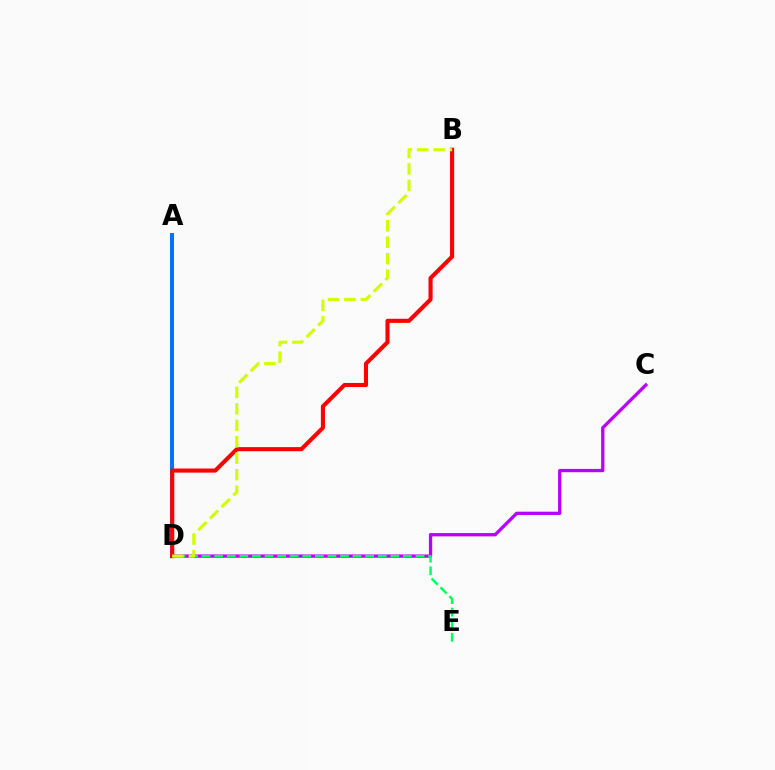{('C', 'D'): [{'color': '#b900ff', 'line_style': 'solid', 'thickness': 2.38}], ('A', 'D'): [{'color': '#0074ff', 'line_style': 'solid', 'thickness': 2.89}], ('B', 'D'): [{'color': '#ff0000', 'line_style': 'solid', 'thickness': 2.95}, {'color': '#d1ff00', 'line_style': 'dashed', 'thickness': 2.23}], ('D', 'E'): [{'color': '#00ff5c', 'line_style': 'dashed', 'thickness': 1.71}]}